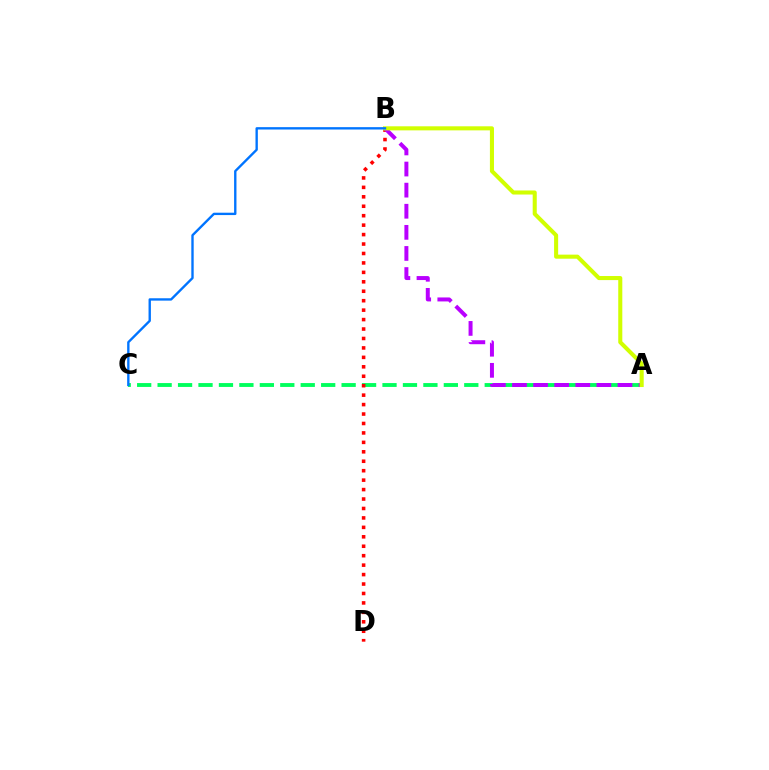{('A', 'C'): [{'color': '#00ff5c', 'line_style': 'dashed', 'thickness': 2.78}], ('B', 'D'): [{'color': '#ff0000', 'line_style': 'dotted', 'thickness': 2.57}], ('A', 'B'): [{'color': '#b900ff', 'line_style': 'dashed', 'thickness': 2.87}, {'color': '#d1ff00', 'line_style': 'solid', 'thickness': 2.93}], ('B', 'C'): [{'color': '#0074ff', 'line_style': 'solid', 'thickness': 1.7}]}